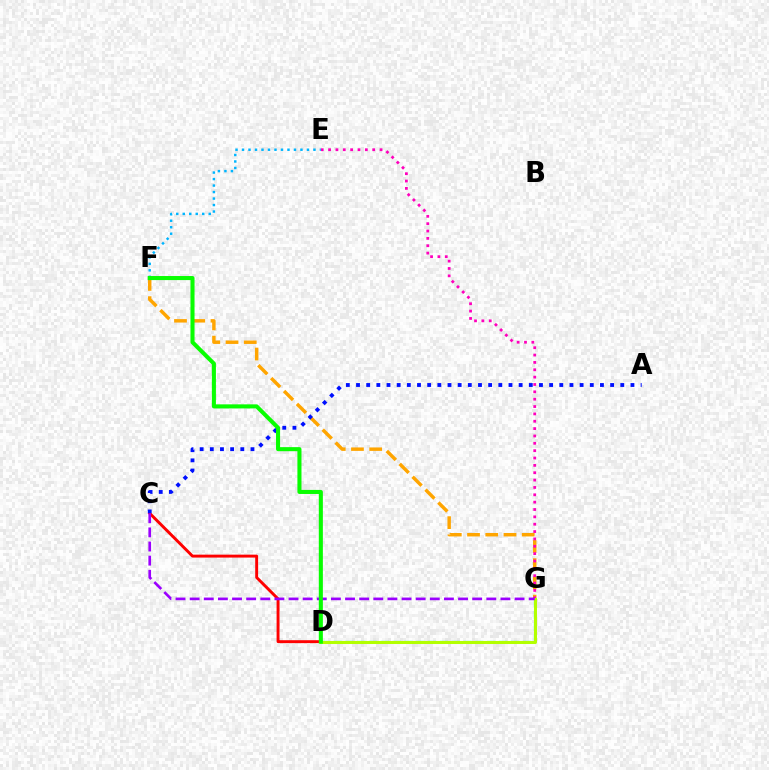{('F', 'G'): [{'color': '#ffa500', 'line_style': 'dashed', 'thickness': 2.48}], ('C', 'D'): [{'color': '#ff0000', 'line_style': 'solid', 'thickness': 2.1}], ('D', 'G'): [{'color': '#00ff9d', 'line_style': 'dashed', 'thickness': 1.61}, {'color': '#b3ff00', 'line_style': 'solid', 'thickness': 2.18}], ('E', 'G'): [{'color': '#ff00bd', 'line_style': 'dotted', 'thickness': 2.0}], ('E', 'F'): [{'color': '#00b5ff', 'line_style': 'dotted', 'thickness': 1.76}], ('A', 'C'): [{'color': '#0010ff', 'line_style': 'dotted', 'thickness': 2.76}], ('C', 'G'): [{'color': '#9b00ff', 'line_style': 'dashed', 'thickness': 1.92}], ('D', 'F'): [{'color': '#08ff00', 'line_style': 'solid', 'thickness': 2.93}]}